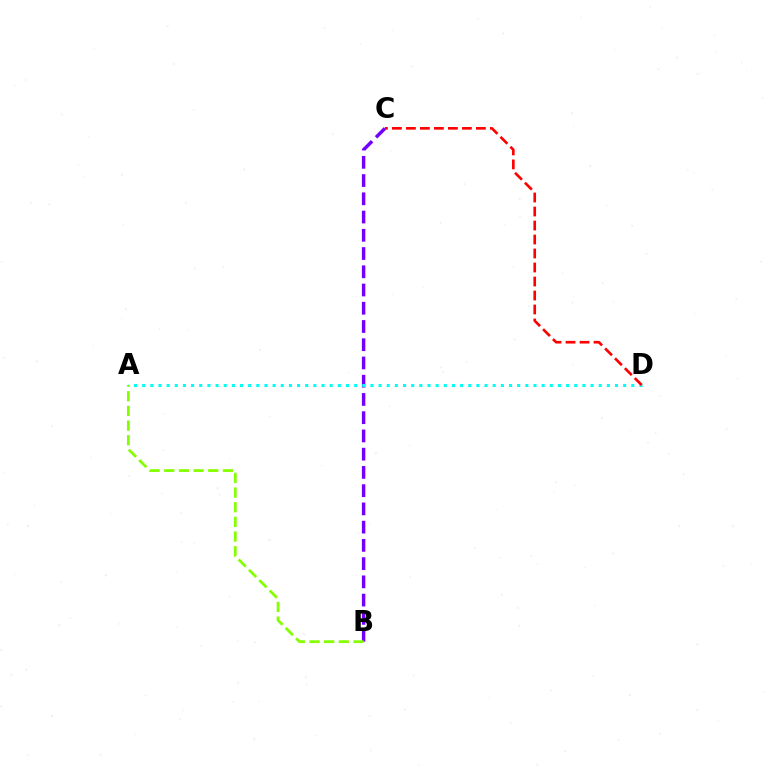{('B', 'C'): [{'color': '#7200ff', 'line_style': 'dashed', 'thickness': 2.48}], ('A', 'D'): [{'color': '#00fff6', 'line_style': 'dotted', 'thickness': 2.21}], ('A', 'B'): [{'color': '#84ff00', 'line_style': 'dashed', 'thickness': 1.99}], ('C', 'D'): [{'color': '#ff0000', 'line_style': 'dashed', 'thickness': 1.9}]}